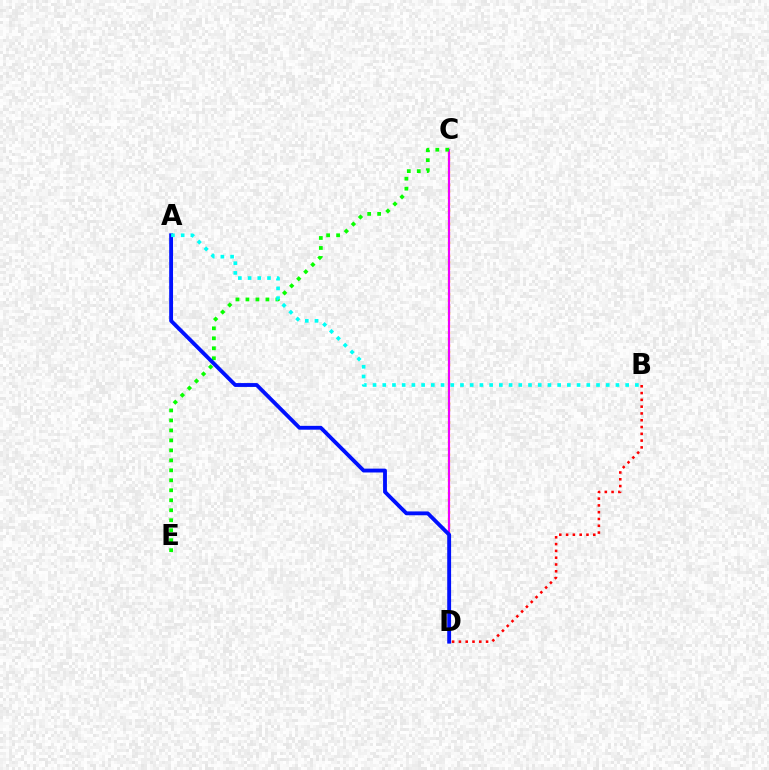{('C', 'D'): [{'color': '#fcf500', 'line_style': 'dotted', 'thickness': 1.74}, {'color': '#ee00ff', 'line_style': 'solid', 'thickness': 1.58}], ('C', 'E'): [{'color': '#08ff00', 'line_style': 'dotted', 'thickness': 2.71}], ('A', 'D'): [{'color': '#0010ff', 'line_style': 'solid', 'thickness': 2.77}], ('A', 'B'): [{'color': '#00fff6', 'line_style': 'dotted', 'thickness': 2.64}], ('B', 'D'): [{'color': '#ff0000', 'line_style': 'dotted', 'thickness': 1.84}]}